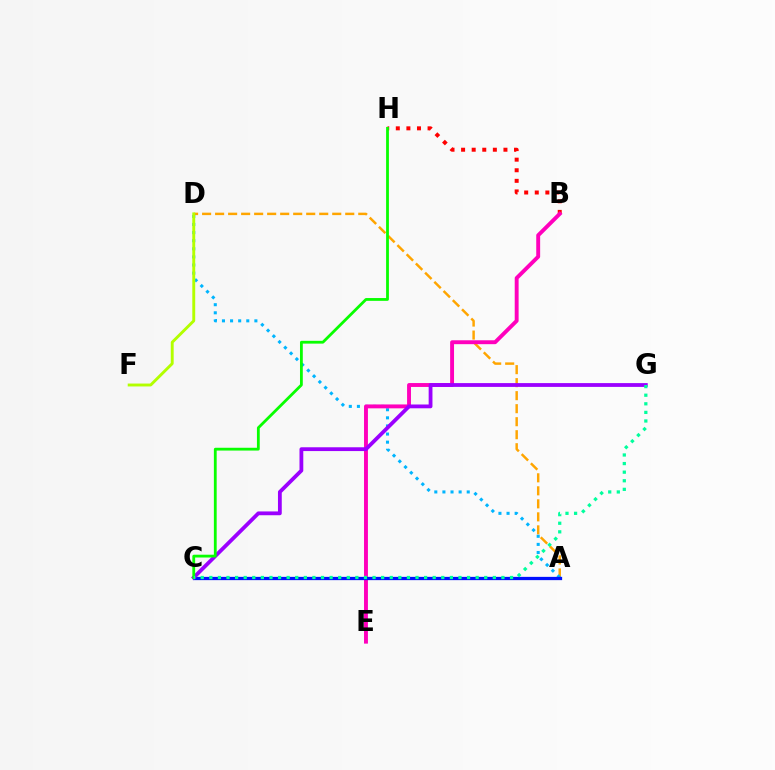{('B', 'H'): [{'color': '#ff0000', 'line_style': 'dotted', 'thickness': 2.88}], ('A', 'D'): [{'color': '#ffa500', 'line_style': 'dashed', 'thickness': 1.77}, {'color': '#00b5ff', 'line_style': 'dotted', 'thickness': 2.2}], ('B', 'E'): [{'color': '#ff00bd', 'line_style': 'solid', 'thickness': 2.81}], ('A', 'C'): [{'color': '#0010ff', 'line_style': 'solid', 'thickness': 2.35}], ('C', 'G'): [{'color': '#9b00ff', 'line_style': 'solid', 'thickness': 2.73}, {'color': '#00ff9d', 'line_style': 'dotted', 'thickness': 2.33}], ('D', 'F'): [{'color': '#b3ff00', 'line_style': 'solid', 'thickness': 2.08}], ('C', 'H'): [{'color': '#08ff00', 'line_style': 'solid', 'thickness': 2.01}]}